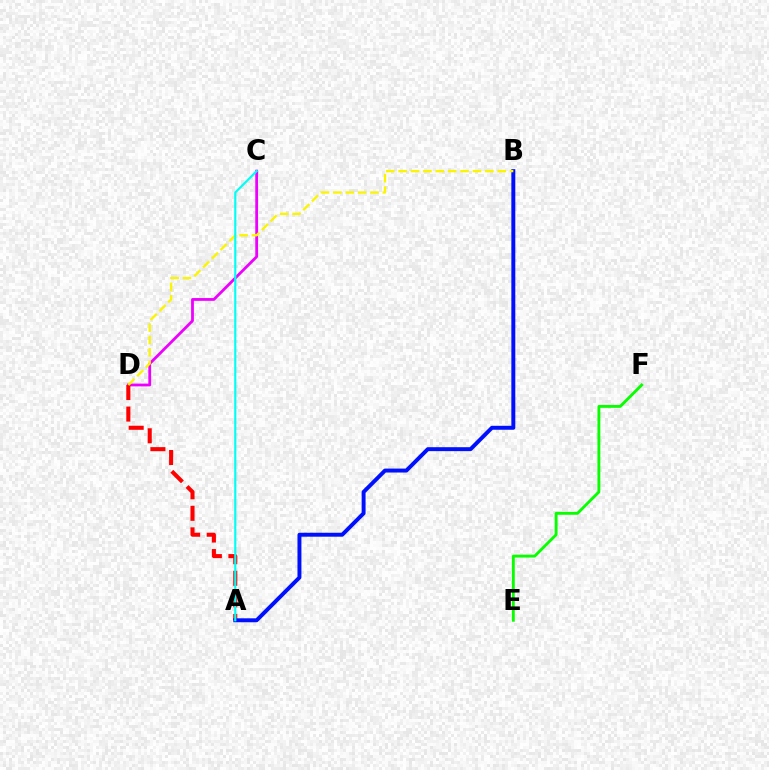{('C', 'D'): [{'color': '#ee00ff', 'line_style': 'solid', 'thickness': 2.01}], ('A', 'D'): [{'color': '#ff0000', 'line_style': 'dashed', 'thickness': 2.93}], ('E', 'F'): [{'color': '#08ff00', 'line_style': 'solid', 'thickness': 2.07}], ('A', 'B'): [{'color': '#0010ff', 'line_style': 'solid', 'thickness': 2.84}], ('B', 'D'): [{'color': '#fcf500', 'line_style': 'dashed', 'thickness': 1.68}], ('A', 'C'): [{'color': '#00fff6', 'line_style': 'solid', 'thickness': 1.55}]}